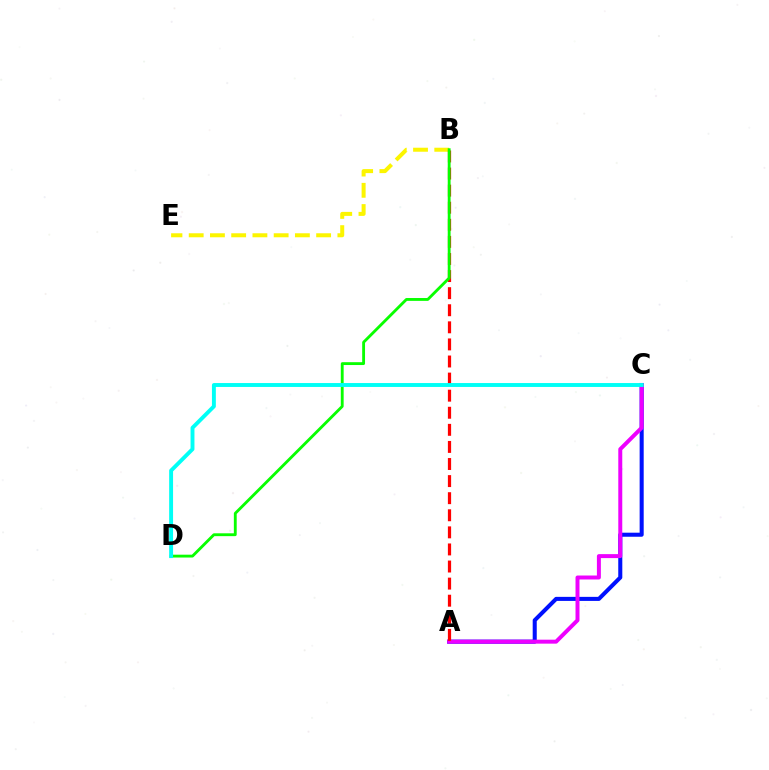{('A', 'C'): [{'color': '#0010ff', 'line_style': 'solid', 'thickness': 2.92}, {'color': '#ee00ff', 'line_style': 'solid', 'thickness': 2.86}], ('B', 'E'): [{'color': '#fcf500', 'line_style': 'dashed', 'thickness': 2.89}], ('A', 'B'): [{'color': '#ff0000', 'line_style': 'dashed', 'thickness': 2.32}], ('B', 'D'): [{'color': '#08ff00', 'line_style': 'solid', 'thickness': 2.05}], ('C', 'D'): [{'color': '#00fff6', 'line_style': 'solid', 'thickness': 2.81}]}